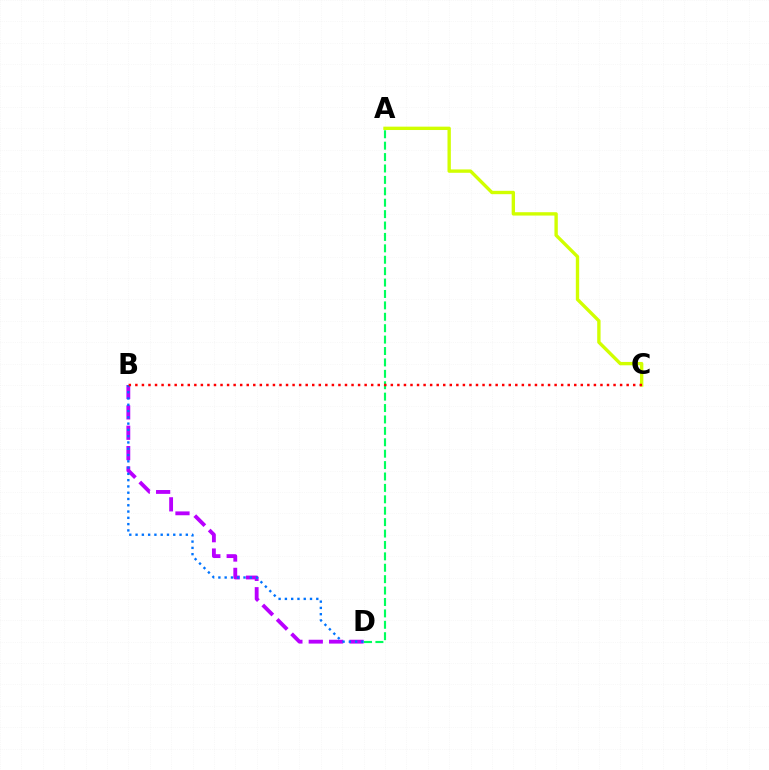{('A', 'D'): [{'color': '#00ff5c', 'line_style': 'dashed', 'thickness': 1.55}], ('B', 'D'): [{'color': '#b900ff', 'line_style': 'dashed', 'thickness': 2.77}, {'color': '#0074ff', 'line_style': 'dotted', 'thickness': 1.71}], ('A', 'C'): [{'color': '#d1ff00', 'line_style': 'solid', 'thickness': 2.42}], ('B', 'C'): [{'color': '#ff0000', 'line_style': 'dotted', 'thickness': 1.78}]}